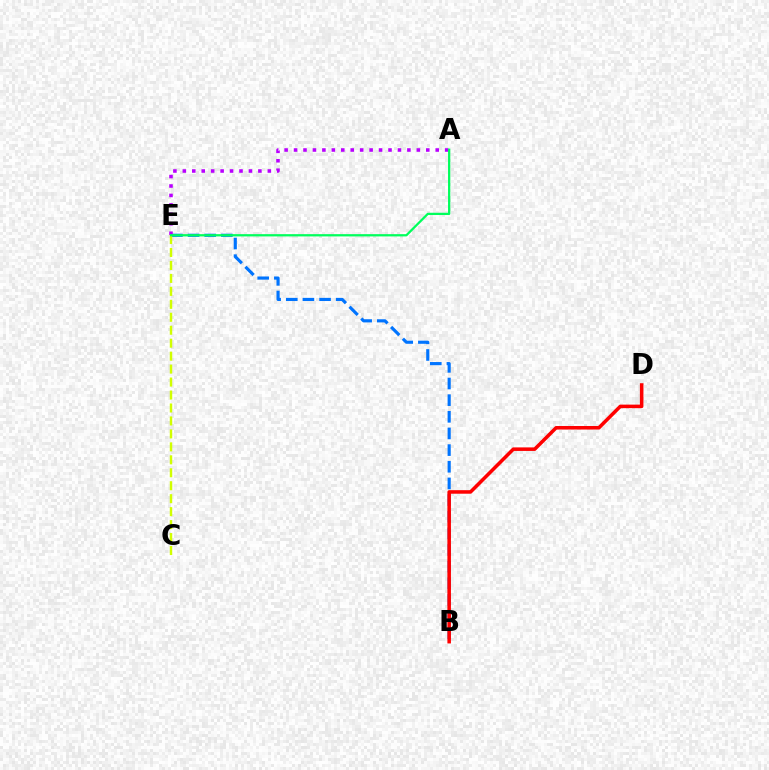{('B', 'E'): [{'color': '#0074ff', 'line_style': 'dashed', 'thickness': 2.26}], ('B', 'D'): [{'color': '#ff0000', 'line_style': 'solid', 'thickness': 2.55}], ('A', 'E'): [{'color': '#b900ff', 'line_style': 'dotted', 'thickness': 2.57}, {'color': '#00ff5c', 'line_style': 'solid', 'thickness': 1.63}], ('C', 'E'): [{'color': '#d1ff00', 'line_style': 'dashed', 'thickness': 1.76}]}